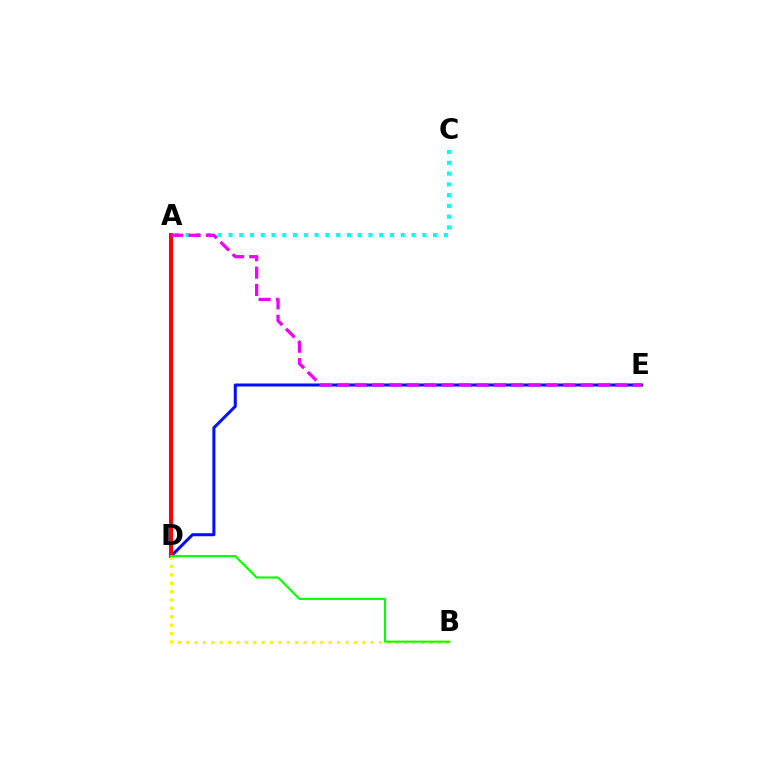{('D', 'E'): [{'color': '#0010ff', 'line_style': 'solid', 'thickness': 2.18}], ('A', 'D'): [{'color': '#ff0000', 'line_style': 'solid', 'thickness': 2.87}], ('B', 'D'): [{'color': '#fcf500', 'line_style': 'dotted', 'thickness': 2.28}, {'color': '#08ff00', 'line_style': 'solid', 'thickness': 1.51}], ('A', 'C'): [{'color': '#00fff6', 'line_style': 'dotted', 'thickness': 2.93}], ('A', 'E'): [{'color': '#ee00ff', 'line_style': 'dashed', 'thickness': 2.36}]}